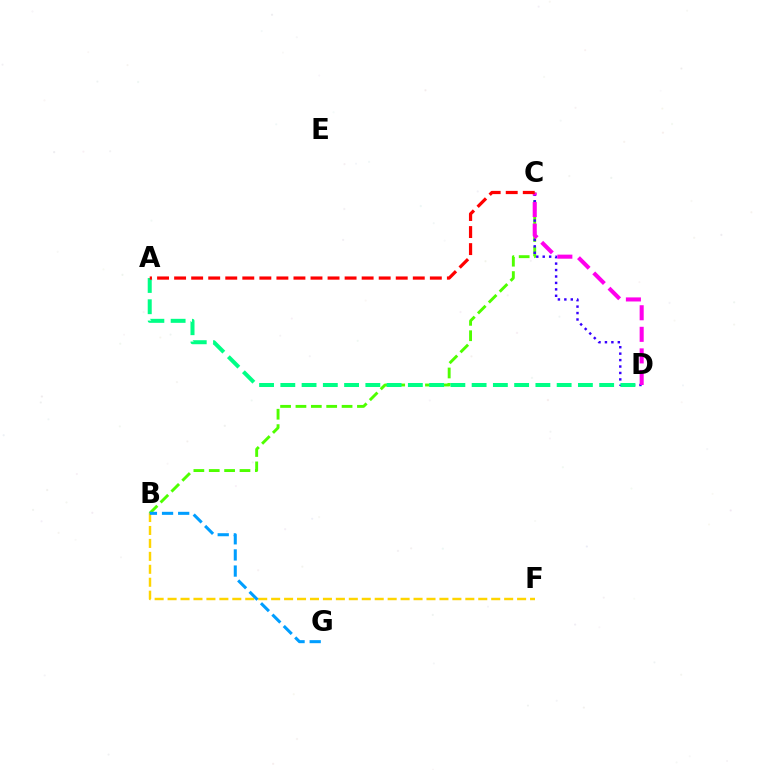{('B', 'C'): [{'color': '#4fff00', 'line_style': 'dashed', 'thickness': 2.09}], ('C', 'D'): [{'color': '#3700ff', 'line_style': 'dotted', 'thickness': 1.75}, {'color': '#ff00ed', 'line_style': 'dashed', 'thickness': 2.93}], ('B', 'F'): [{'color': '#ffd500', 'line_style': 'dashed', 'thickness': 1.76}], ('A', 'D'): [{'color': '#00ff86', 'line_style': 'dashed', 'thickness': 2.89}], ('B', 'G'): [{'color': '#009eff', 'line_style': 'dashed', 'thickness': 2.19}], ('A', 'C'): [{'color': '#ff0000', 'line_style': 'dashed', 'thickness': 2.32}]}